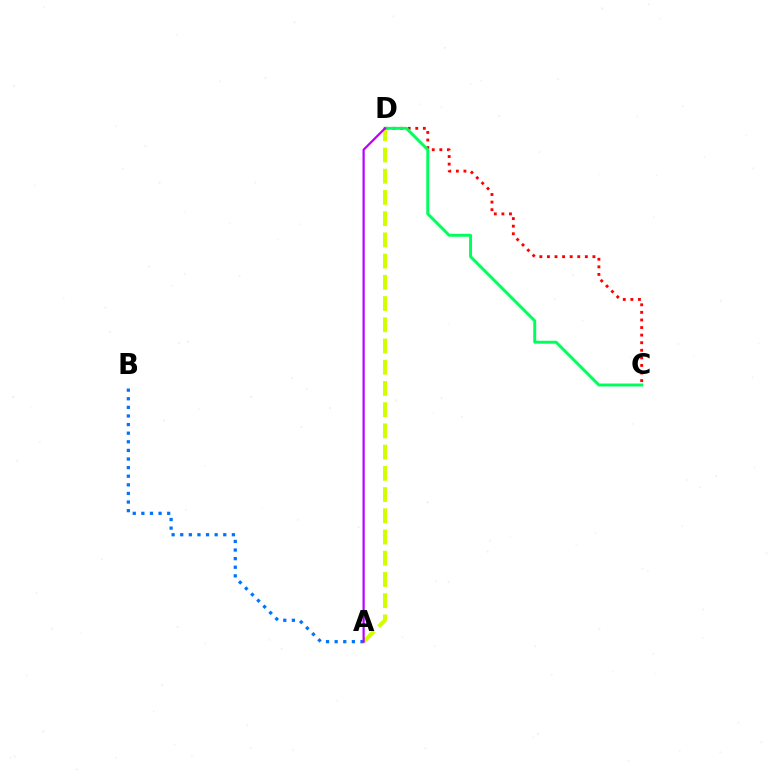{('C', 'D'): [{'color': '#ff0000', 'line_style': 'dotted', 'thickness': 2.06}, {'color': '#00ff5c', 'line_style': 'solid', 'thickness': 2.13}], ('A', 'D'): [{'color': '#d1ff00', 'line_style': 'dashed', 'thickness': 2.88}, {'color': '#b900ff', 'line_style': 'solid', 'thickness': 1.59}], ('A', 'B'): [{'color': '#0074ff', 'line_style': 'dotted', 'thickness': 2.34}]}